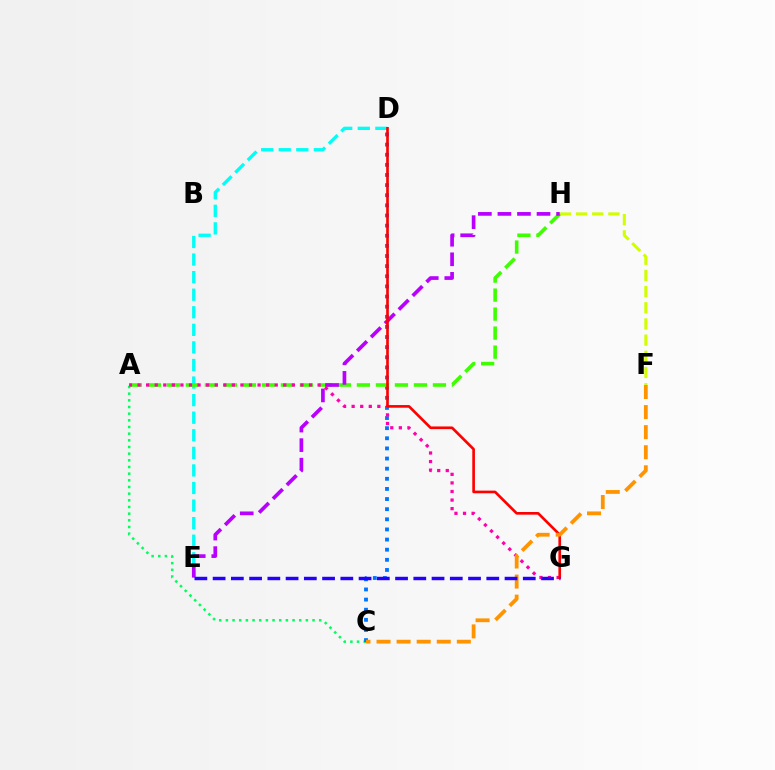{('D', 'E'): [{'color': '#00fff6', 'line_style': 'dashed', 'thickness': 2.39}], ('A', 'C'): [{'color': '#00ff5c', 'line_style': 'dotted', 'thickness': 1.81}], ('C', 'D'): [{'color': '#0074ff', 'line_style': 'dotted', 'thickness': 2.75}], ('F', 'H'): [{'color': '#d1ff00', 'line_style': 'dashed', 'thickness': 2.2}], ('A', 'H'): [{'color': '#3dff00', 'line_style': 'dashed', 'thickness': 2.58}], ('E', 'H'): [{'color': '#b900ff', 'line_style': 'dashed', 'thickness': 2.66}], ('A', 'G'): [{'color': '#ff00ac', 'line_style': 'dotted', 'thickness': 2.33}], ('D', 'G'): [{'color': '#ff0000', 'line_style': 'solid', 'thickness': 1.91}], ('C', 'F'): [{'color': '#ff9400', 'line_style': 'dashed', 'thickness': 2.73}], ('E', 'G'): [{'color': '#2500ff', 'line_style': 'dashed', 'thickness': 2.48}]}